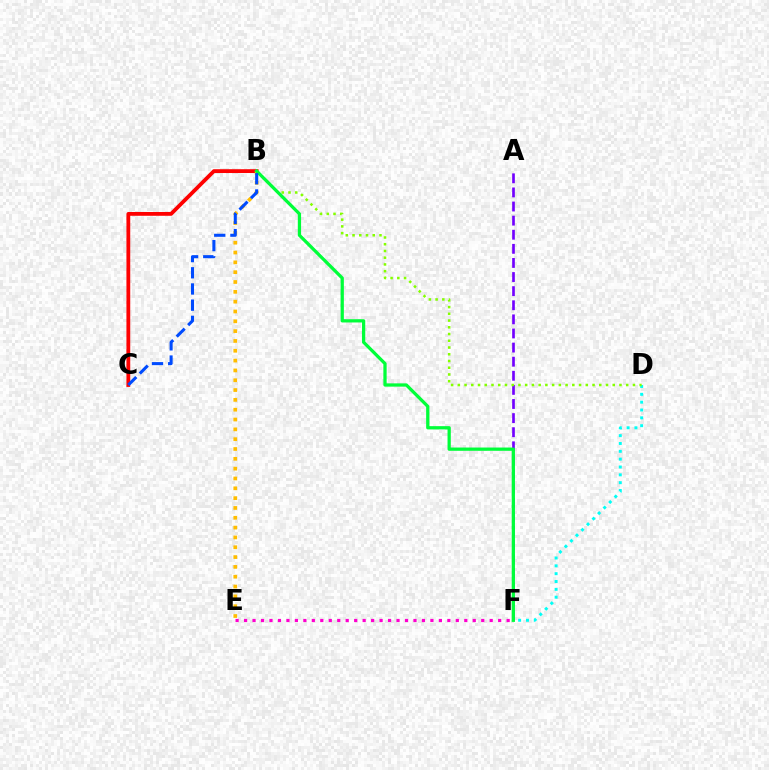{('D', 'F'): [{'color': '#00fff6', 'line_style': 'dotted', 'thickness': 2.13}], ('A', 'F'): [{'color': '#7200ff', 'line_style': 'dashed', 'thickness': 1.92}], ('E', 'F'): [{'color': '#ff00cf', 'line_style': 'dotted', 'thickness': 2.3}], ('B', 'C'): [{'color': '#ff0000', 'line_style': 'solid', 'thickness': 2.74}, {'color': '#004bff', 'line_style': 'dashed', 'thickness': 2.2}], ('B', 'E'): [{'color': '#ffbd00', 'line_style': 'dotted', 'thickness': 2.67}], ('B', 'D'): [{'color': '#84ff00', 'line_style': 'dotted', 'thickness': 1.83}], ('B', 'F'): [{'color': '#00ff39', 'line_style': 'solid', 'thickness': 2.35}]}